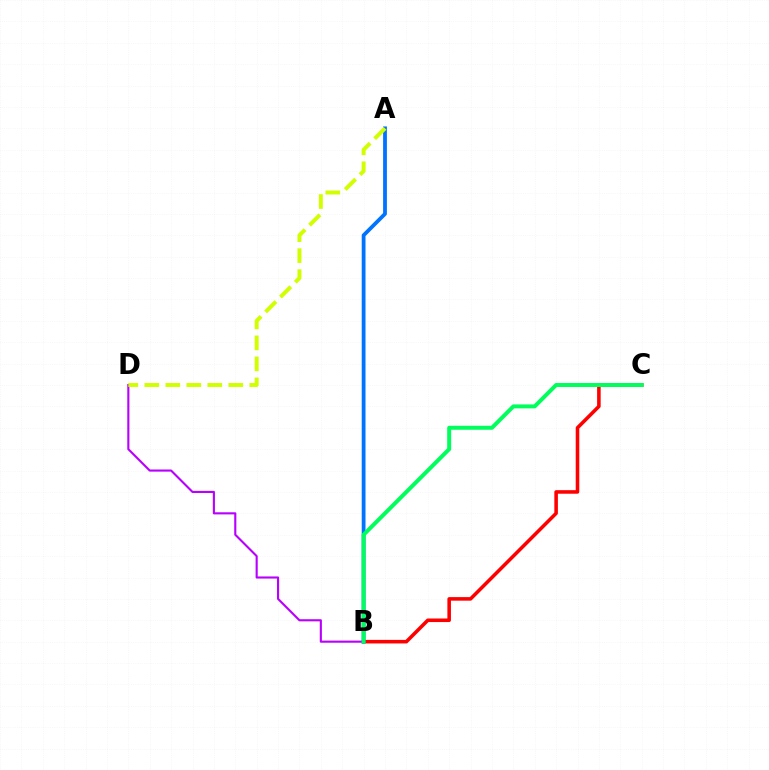{('B', 'C'): [{'color': '#ff0000', 'line_style': 'solid', 'thickness': 2.56}, {'color': '#00ff5c', 'line_style': 'solid', 'thickness': 2.86}], ('B', 'D'): [{'color': '#b900ff', 'line_style': 'solid', 'thickness': 1.53}], ('A', 'B'): [{'color': '#0074ff', 'line_style': 'solid', 'thickness': 2.73}], ('A', 'D'): [{'color': '#d1ff00', 'line_style': 'dashed', 'thickness': 2.85}]}